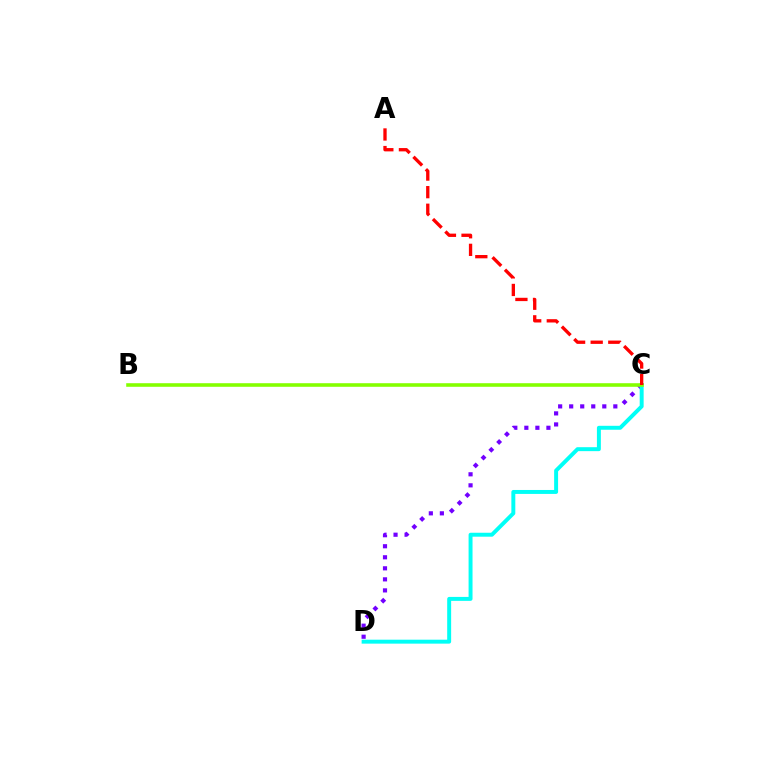{('C', 'D'): [{'color': '#7200ff', 'line_style': 'dotted', 'thickness': 3.0}, {'color': '#00fff6', 'line_style': 'solid', 'thickness': 2.84}], ('B', 'C'): [{'color': '#84ff00', 'line_style': 'solid', 'thickness': 2.57}], ('A', 'C'): [{'color': '#ff0000', 'line_style': 'dashed', 'thickness': 2.39}]}